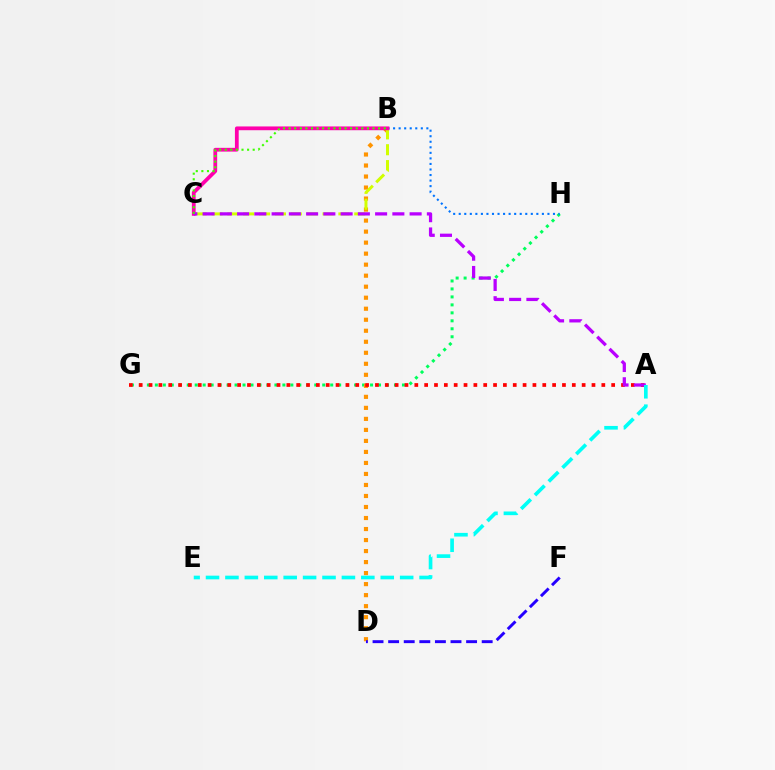{('G', 'H'): [{'color': '#00ff5c', 'line_style': 'dotted', 'thickness': 2.17}], ('B', 'H'): [{'color': '#0074ff', 'line_style': 'dotted', 'thickness': 1.51}], ('B', 'D'): [{'color': '#ff9400', 'line_style': 'dotted', 'thickness': 2.99}], ('D', 'F'): [{'color': '#2500ff', 'line_style': 'dashed', 'thickness': 2.12}], ('A', 'G'): [{'color': '#ff0000', 'line_style': 'dotted', 'thickness': 2.67}], ('B', 'C'): [{'color': '#d1ff00', 'line_style': 'dashed', 'thickness': 2.16}, {'color': '#ff00ac', 'line_style': 'solid', 'thickness': 2.71}, {'color': '#3dff00', 'line_style': 'dotted', 'thickness': 1.52}], ('A', 'C'): [{'color': '#b900ff', 'line_style': 'dashed', 'thickness': 2.34}], ('A', 'E'): [{'color': '#00fff6', 'line_style': 'dashed', 'thickness': 2.64}]}